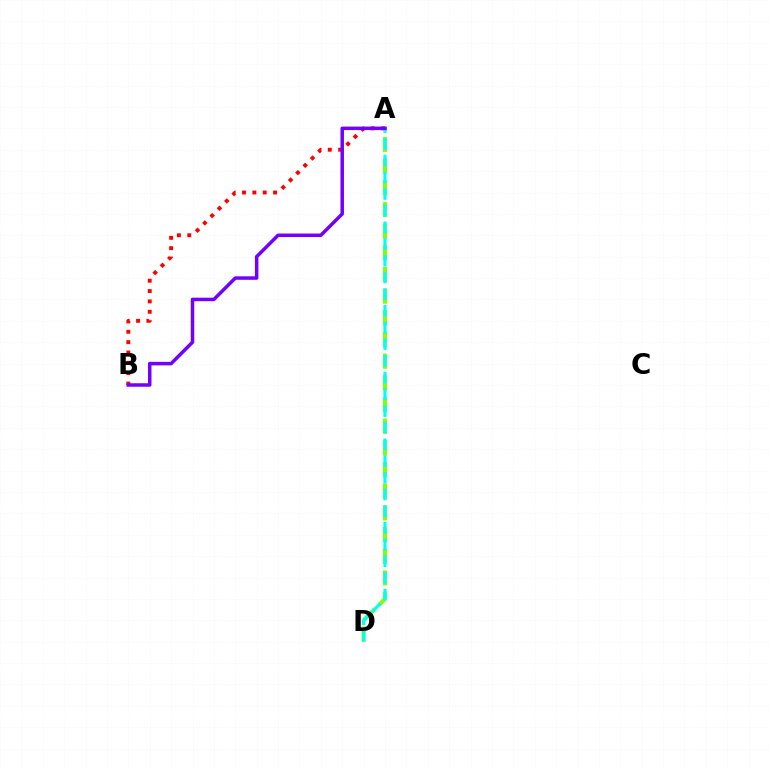{('A', 'D'): [{'color': '#84ff00', 'line_style': 'dashed', 'thickness': 2.94}, {'color': '#00fff6', 'line_style': 'dashed', 'thickness': 2.27}], ('A', 'B'): [{'color': '#ff0000', 'line_style': 'dotted', 'thickness': 2.81}, {'color': '#7200ff', 'line_style': 'solid', 'thickness': 2.52}]}